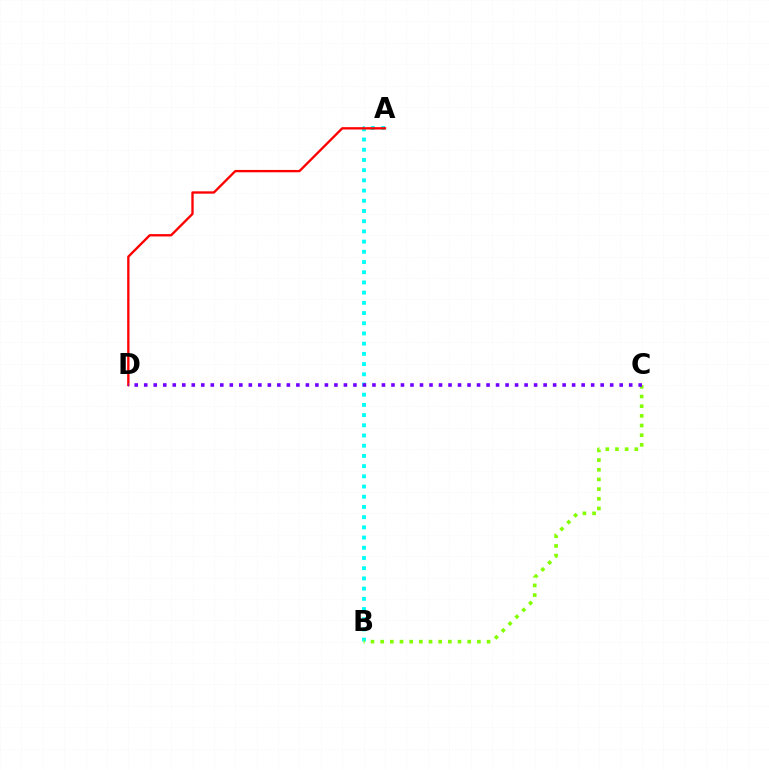{('A', 'B'): [{'color': '#00fff6', 'line_style': 'dotted', 'thickness': 2.77}], ('A', 'D'): [{'color': '#ff0000', 'line_style': 'solid', 'thickness': 1.68}], ('B', 'C'): [{'color': '#84ff00', 'line_style': 'dotted', 'thickness': 2.63}], ('C', 'D'): [{'color': '#7200ff', 'line_style': 'dotted', 'thickness': 2.58}]}